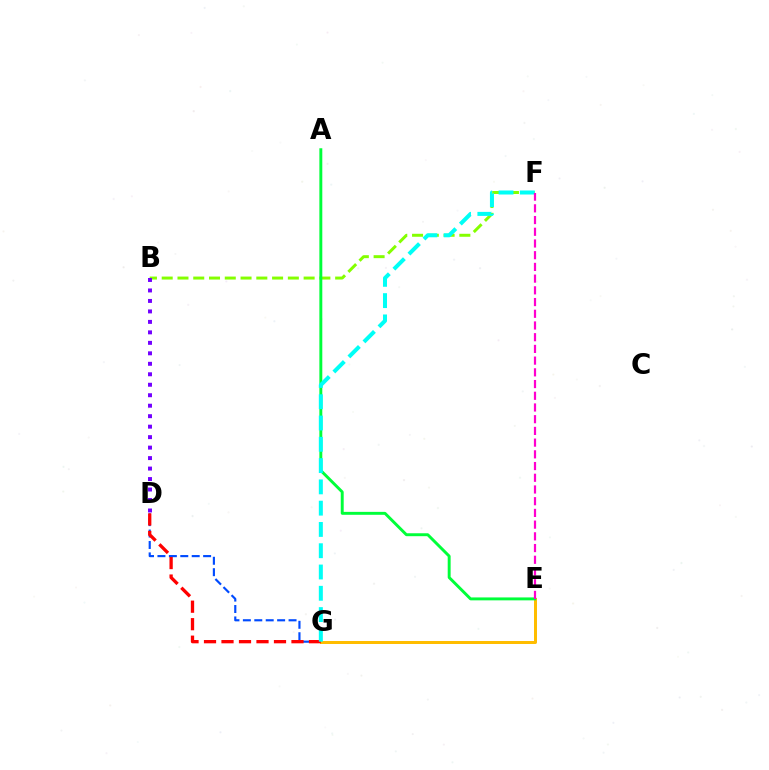{('D', 'G'): [{'color': '#004bff', 'line_style': 'dashed', 'thickness': 1.55}, {'color': '#ff0000', 'line_style': 'dashed', 'thickness': 2.38}], ('E', 'G'): [{'color': '#ffbd00', 'line_style': 'solid', 'thickness': 2.16}], ('B', 'F'): [{'color': '#84ff00', 'line_style': 'dashed', 'thickness': 2.14}], ('A', 'E'): [{'color': '#00ff39', 'line_style': 'solid', 'thickness': 2.11}], ('F', 'G'): [{'color': '#00fff6', 'line_style': 'dashed', 'thickness': 2.89}], ('B', 'D'): [{'color': '#7200ff', 'line_style': 'dotted', 'thickness': 2.85}], ('E', 'F'): [{'color': '#ff00cf', 'line_style': 'dashed', 'thickness': 1.59}]}